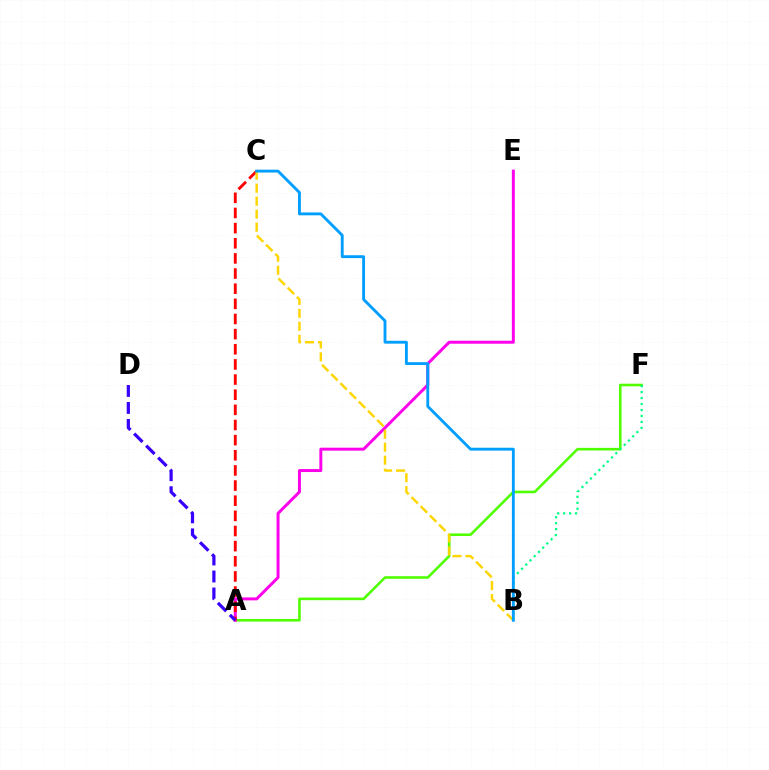{('A', 'F'): [{'color': '#4fff00', 'line_style': 'solid', 'thickness': 1.86}], ('A', 'E'): [{'color': '#ff00ed', 'line_style': 'solid', 'thickness': 2.14}], ('B', 'F'): [{'color': '#00ff86', 'line_style': 'dotted', 'thickness': 1.62}], ('A', 'C'): [{'color': '#ff0000', 'line_style': 'dashed', 'thickness': 2.06}], ('B', 'C'): [{'color': '#ffd500', 'line_style': 'dashed', 'thickness': 1.76}, {'color': '#009eff', 'line_style': 'solid', 'thickness': 2.06}], ('A', 'D'): [{'color': '#3700ff', 'line_style': 'dashed', 'thickness': 2.31}]}